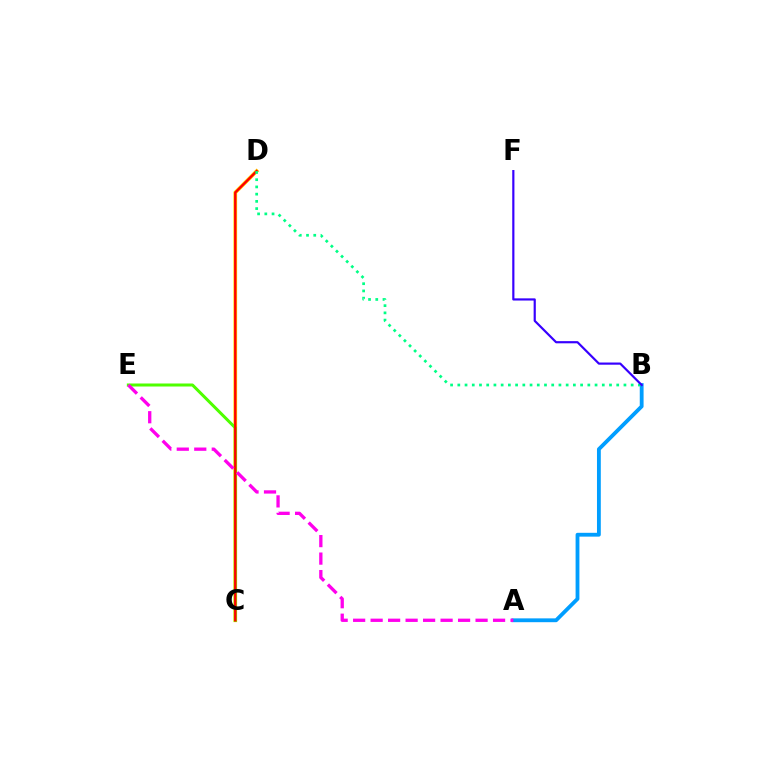{('A', 'B'): [{'color': '#009eff', 'line_style': 'solid', 'thickness': 2.75}], ('C', 'D'): [{'color': '#ffd500', 'line_style': 'solid', 'thickness': 2.67}, {'color': '#ff0000', 'line_style': 'solid', 'thickness': 1.74}], ('C', 'E'): [{'color': '#4fff00', 'line_style': 'solid', 'thickness': 2.17}], ('B', 'D'): [{'color': '#00ff86', 'line_style': 'dotted', 'thickness': 1.96}], ('A', 'E'): [{'color': '#ff00ed', 'line_style': 'dashed', 'thickness': 2.38}], ('B', 'F'): [{'color': '#3700ff', 'line_style': 'solid', 'thickness': 1.57}]}